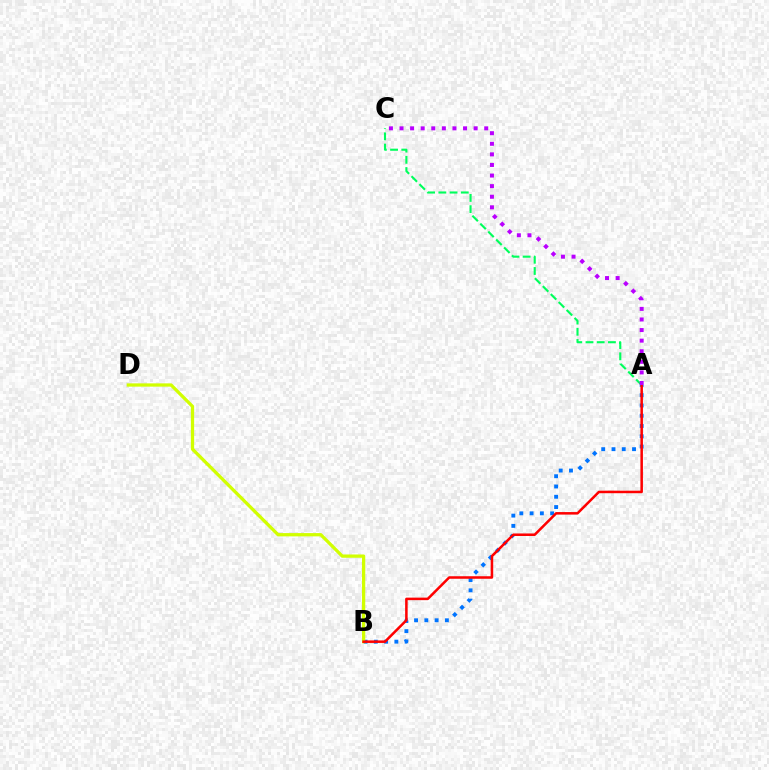{('A', 'B'): [{'color': '#0074ff', 'line_style': 'dotted', 'thickness': 2.79}, {'color': '#ff0000', 'line_style': 'solid', 'thickness': 1.82}], ('B', 'D'): [{'color': '#d1ff00', 'line_style': 'solid', 'thickness': 2.36}], ('A', 'C'): [{'color': '#00ff5c', 'line_style': 'dashed', 'thickness': 1.52}, {'color': '#b900ff', 'line_style': 'dotted', 'thickness': 2.88}]}